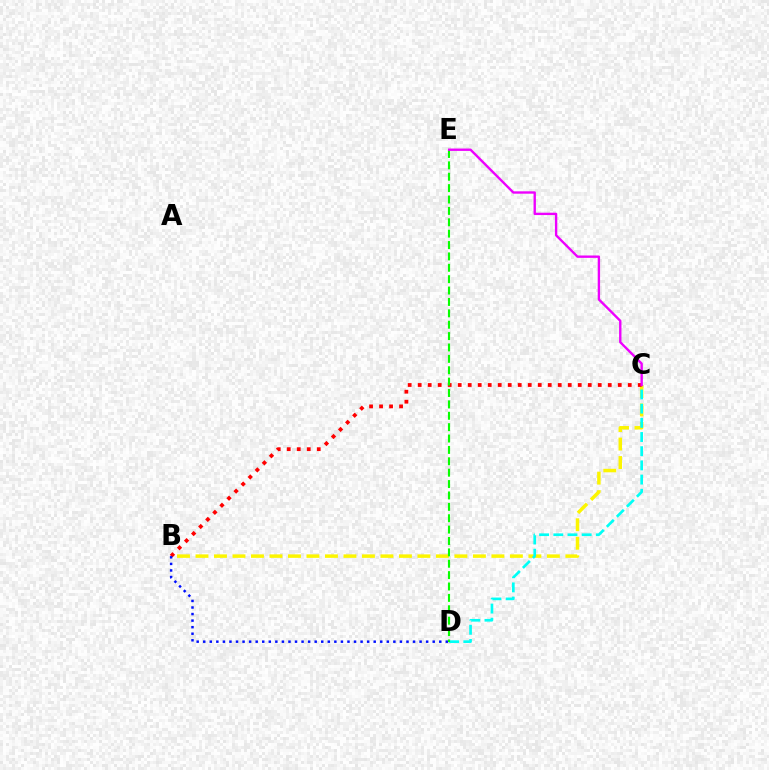{('B', 'C'): [{'color': '#fcf500', 'line_style': 'dashed', 'thickness': 2.51}, {'color': '#ff0000', 'line_style': 'dotted', 'thickness': 2.72}], ('C', 'D'): [{'color': '#00fff6', 'line_style': 'dashed', 'thickness': 1.93}], ('B', 'D'): [{'color': '#0010ff', 'line_style': 'dotted', 'thickness': 1.78}], ('D', 'E'): [{'color': '#08ff00', 'line_style': 'dashed', 'thickness': 1.55}], ('C', 'E'): [{'color': '#ee00ff', 'line_style': 'solid', 'thickness': 1.7}]}